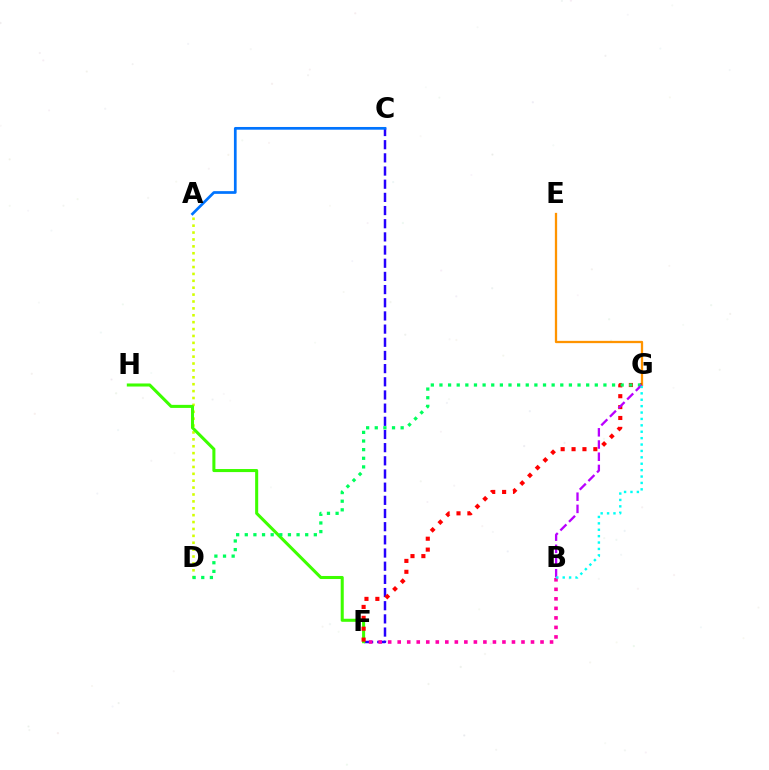{('C', 'F'): [{'color': '#2500ff', 'line_style': 'dashed', 'thickness': 1.79}], ('A', 'D'): [{'color': '#d1ff00', 'line_style': 'dotted', 'thickness': 1.87}], ('F', 'H'): [{'color': '#3dff00', 'line_style': 'solid', 'thickness': 2.2}], ('B', 'F'): [{'color': '#ff00ac', 'line_style': 'dotted', 'thickness': 2.59}], ('E', 'G'): [{'color': '#ff9400', 'line_style': 'solid', 'thickness': 1.64}], ('F', 'G'): [{'color': '#ff0000', 'line_style': 'dotted', 'thickness': 2.96}], ('A', 'C'): [{'color': '#0074ff', 'line_style': 'solid', 'thickness': 1.96}], ('D', 'G'): [{'color': '#00ff5c', 'line_style': 'dotted', 'thickness': 2.34}], ('B', 'G'): [{'color': '#b900ff', 'line_style': 'dashed', 'thickness': 1.66}, {'color': '#00fff6', 'line_style': 'dotted', 'thickness': 1.74}]}